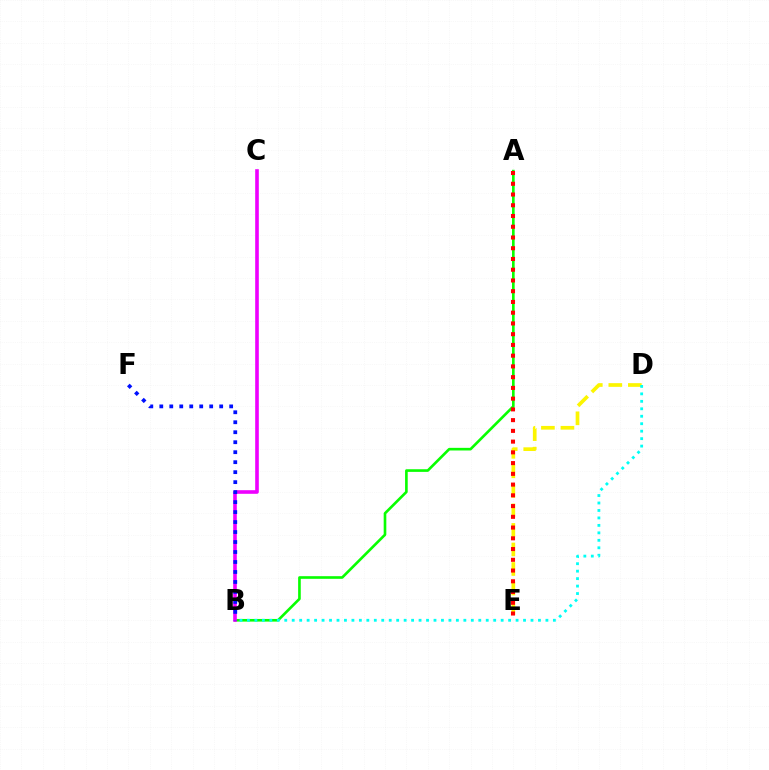{('D', 'E'): [{'color': '#fcf500', 'line_style': 'dashed', 'thickness': 2.65}], ('A', 'B'): [{'color': '#08ff00', 'line_style': 'solid', 'thickness': 1.9}], ('A', 'E'): [{'color': '#ff0000', 'line_style': 'dotted', 'thickness': 2.92}], ('B', 'C'): [{'color': '#ee00ff', 'line_style': 'solid', 'thickness': 2.6}], ('B', 'F'): [{'color': '#0010ff', 'line_style': 'dotted', 'thickness': 2.71}], ('B', 'D'): [{'color': '#00fff6', 'line_style': 'dotted', 'thickness': 2.03}]}